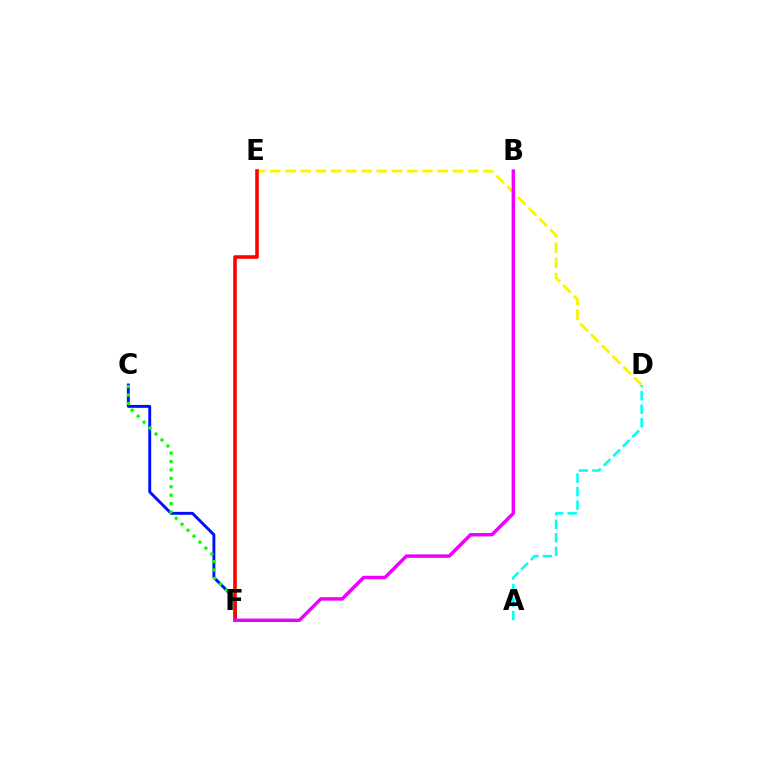{('A', 'D'): [{'color': '#00fff6', 'line_style': 'dashed', 'thickness': 1.83}], ('C', 'F'): [{'color': '#0010ff', 'line_style': 'solid', 'thickness': 2.1}, {'color': '#08ff00', 'line_style': 'dotted', 'thickness': 2.29}], ('D', 'E'): [{'color': '#fcf500', 'line_style': 'dashed', 'thickness': 2.07}], ('E', 'F'): [{'color': '#ff0000', 'line_style': 'solid', 'thickness': 2.58}], ('B', 'F'): [{'color': '#ee00ff', 'line_style': 'solid', 'thickness': 2.47}]}